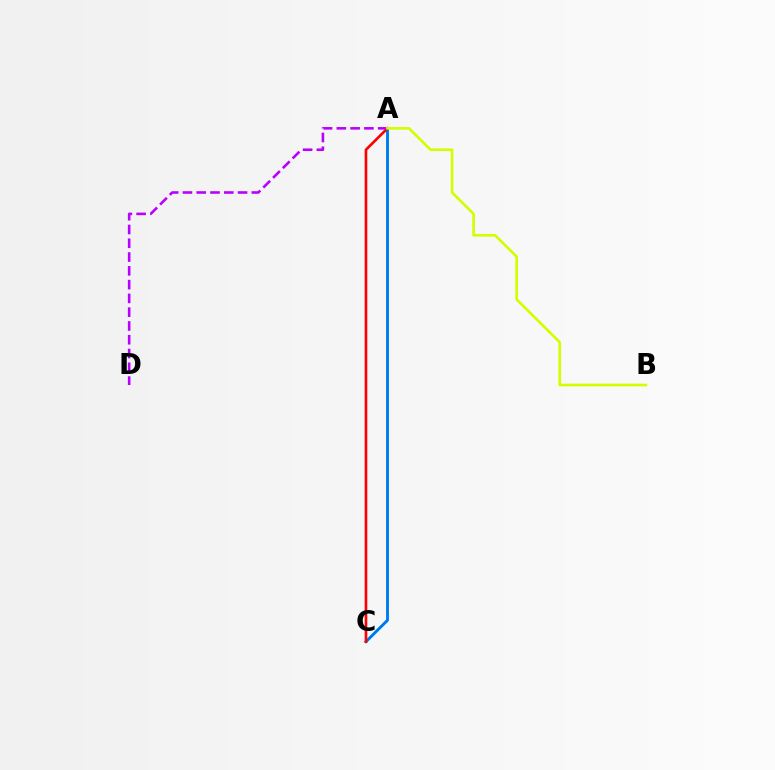{('A', 'C'): [{'color': '#00ff5c', 'line_style': 'solid', 'thickness': 1.93}, {'color': '#0074ff', 'line_style': 'solid', 'thickness': 1.94}, {'color': '#ff0000', 'line_style': 'solid', 'thickness': 1.91}], ('A', 'D'): [{'color': '#b900ff', 'line_style': 'dashed', 'thickness': 1.87}], ('A', 'B'): [{'color': '#d1ff00', 'line_style': 'solid', 'thickness': 1.91}]}